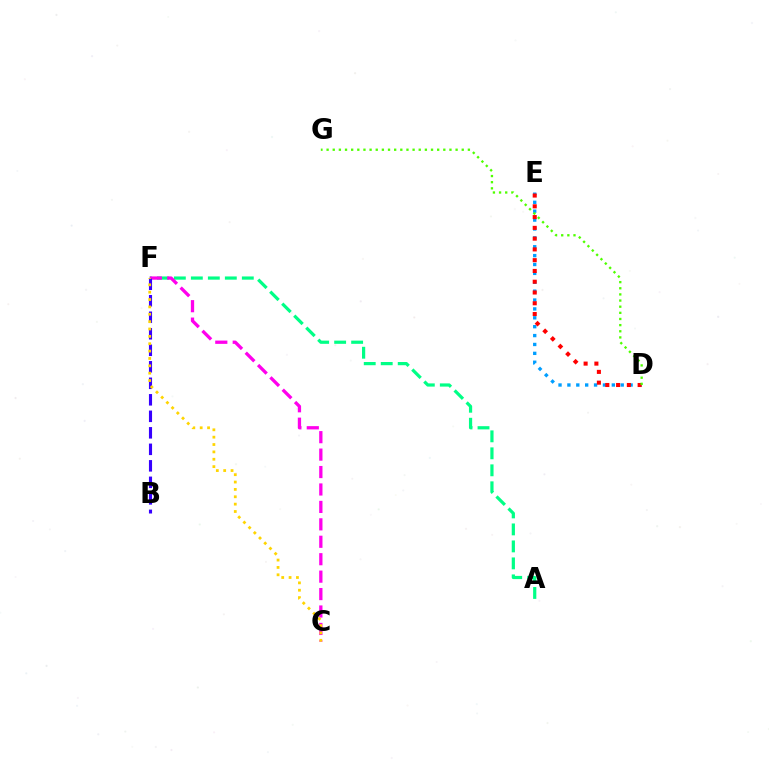{('A', 'F'): [{'color': '#00ff86', 'line_style': 'dashed', 'thickness': 2.31}], ('D', 'E'): [{'color': '#009eff', 'line_style': 'dotted', 'thickness': 2.41}, {'color': '#ff0000', 'line_style': 'dotted', 'thickness': 2.93}], ('C', 'F'): [{'color': '#ff00ed', 'line_style': 'dashed', 'thickness': 2.37}, {'color': '#ffd500', 'line_style': 'dotted', 'thickness': 2.0}], ('B', 'F'): [{'color': '#3700ff', 'line_style': 'dashed', 'thickness': 2.24}], ('D', 'G'): [{'color': '#4fff00', 'line_style': 'dotted', 'thickness': 1.67}]}